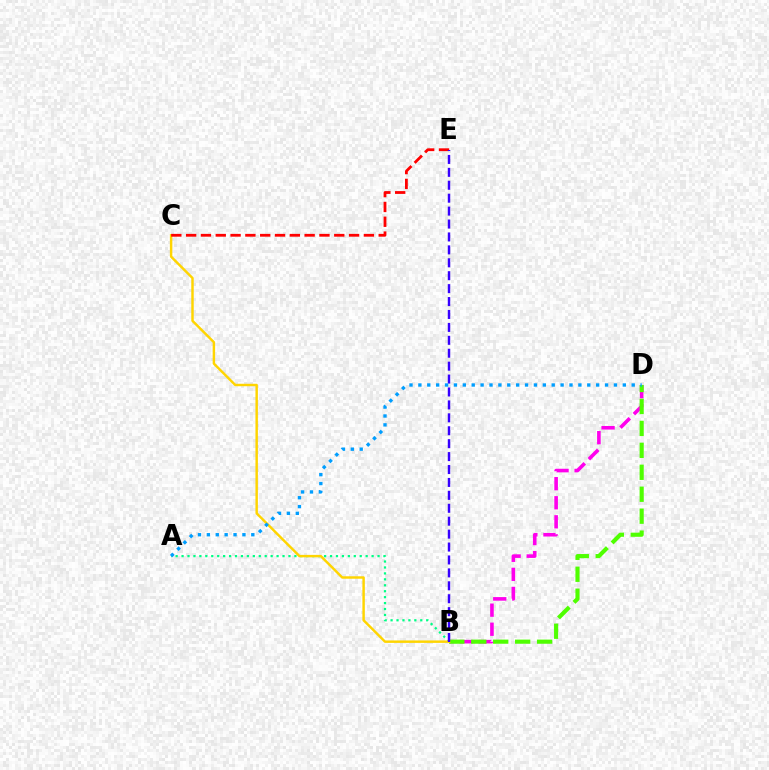{('B', 'D'): [{'color': '#ff00ed', 'line_style': 'dashed', 'thickness': 2.59}, {'color': '#4fff00', 'line_style': 'dashed', 'thickness': 2.98}], ('A', 'B'): [{'color': '#00ff86', 'line_style': 'dotted', 'thickness': 1.61}], ('B', 'C'): [{'color': '#ffd500', 'line_style': 'solid', 'thickness': 1.76}], ('C', 'E'): [{'color': '#ff0000', 'line_style': 'dashed', 'thickness': 2.01}], ('B', 'E'): [{'color': '#3700ff', 'line_style': 'dashed', 'thickness': 1.76}], ('A', 'D'): [{'color': '#009eff', 'line_style': 'dotted', 'thickness': 2.42}]}